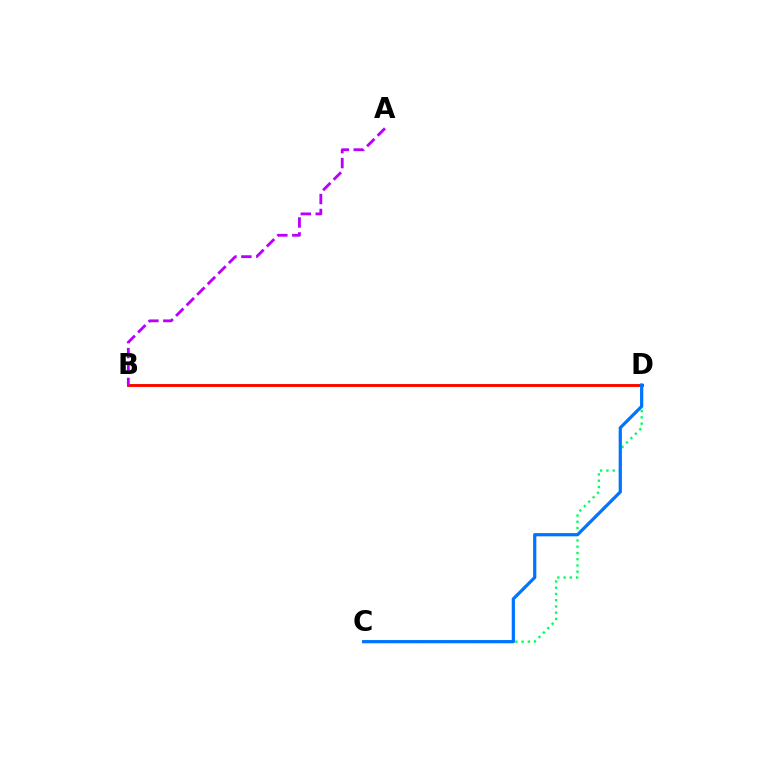{('C', 'D'): [{'color': '#00ff5c', 'line_style': 'dotted', 'thickness': 1.7}, {'color': '#0074ff', 'line_style': 'solid', 'thickness': 2.32}], ('B', 'D'): [{'color': '#d1ff00', 'line_style': 'solid', 'thickness': 1.98}, {'color': '#ff0000', 'line_style': 'solid', 'thickness': 2.05}], ('A', 'B'): [{'color': '#b900ff', 'line_style': 'dashed', 'thickness': 2.03}]}